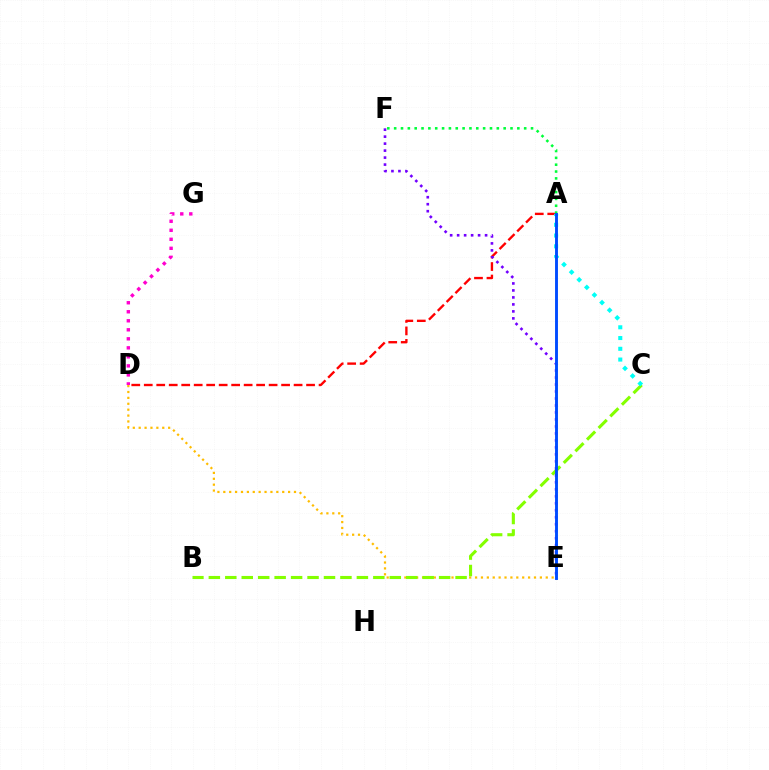{('D', 'G'): [{'color': '#ff00cf', 'line_style': 'dotted', 'thickness': 2.45}], ('D', 'E'): [{'color': '#ffbd00', 'line_style': 'dotted', 'thickness': 1.6}], ('B', 'C'): [{'color': '#84ff00', 'line_style': 'dashed', 'thickness': 2.23}], ('A', 'D'): [{'color': '#ff0000', 'line_style': 'dashed', 'thickness': 1.7}], ('A', 'F'): [{'color': '#00ff39', 'line_style': 'dotted', 'thickness': 1.86}], ('E', 'F'): [{'color': '#7200ff', 'line_style': 'dotted', 'thickness': 1.9}], ('A', 'C'): [{'color': '#00fff6', 'line_style': 'dotted', 'thickness': 2.92}], ('A', 'E'): [{'color': '#004bff', 'line_style': 'solid', 'thickness': 2.09}]}